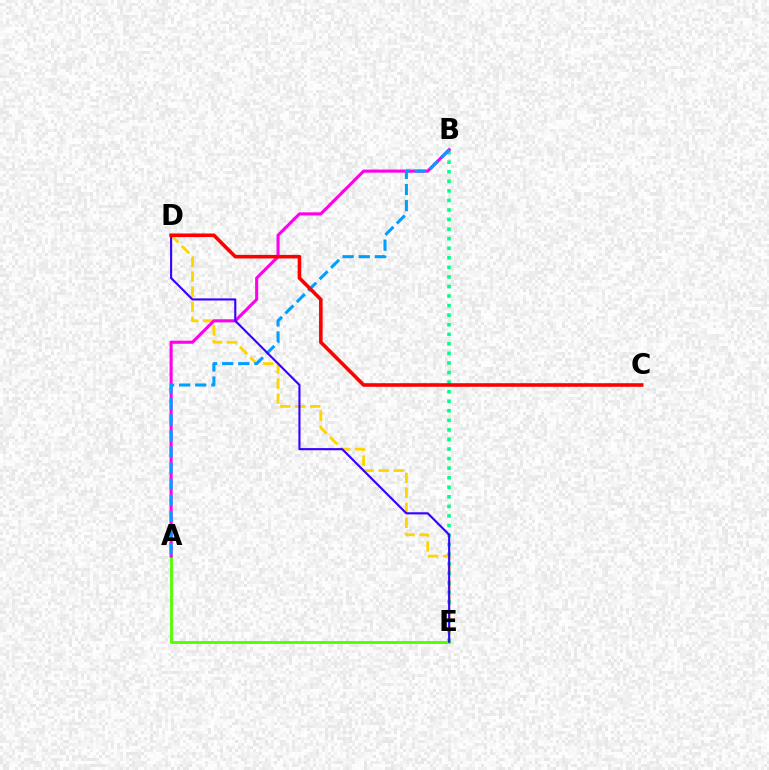{('D', 'E'): [{'color': '#ffd500', 'line_style': 'dashed', 'thickness': 2.04}, {'color': '#3700ff', 'line_style': 'solid', 'thickness': 1.53}], ('B', 'E'): [{'color': '#00ff86', 'line_style': 'dotted', 'thickness': 2.6}], ('A', 'E'): [{'color': '#4fff00', 'line_style': 'solid', 'thickness': 2.02}], ('A', 'B'): [{'color': '#ff00ed', 'line_style': 'solid', 'thickness': 2.22}, {'color': '#009eff', 'line_style': 'dashed', 'thickness': 2.19}], ('C', 'D'): [{'color': '#ff0000', 'line_style': 'solid', 'thickness': 2.59}]}